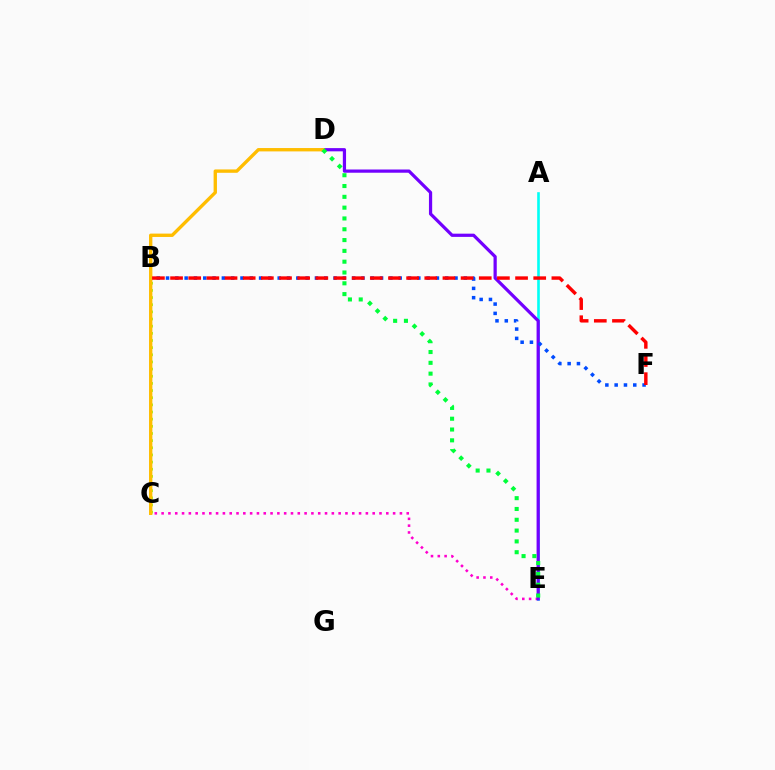{('C', 'E'): [{'color': '#ff00cf', 'line_style': 'dotted', 'thickness': 1.85}], ('A', 'E'): [{'color': '#00fff6', 'line_style': 'solid', 'thickness': 1.89}], ('B', 'C'): [{'color': '#84ff00', 'line_style': 'dotted', 'thickness': 1.94}], ('D', 'E'): [{'color': '#7200ff', 'line_style': 'solid', 'thickness': 2.32}, {'color': '#00ff39', 'line_style': 'dotted', 'thickness': 2.94}], ('C', 'D'): [{'color': '#ffbd00', 'line_style': 'solid', 'thickness': 2.41}], ('B', 'F'): [{'color': '#004bff', 'line_style': 'dotted', 'thickness': 2.53}, {'color': '#ff0000', 'line_style': 'dashed', 'thickness': 2.47}]}